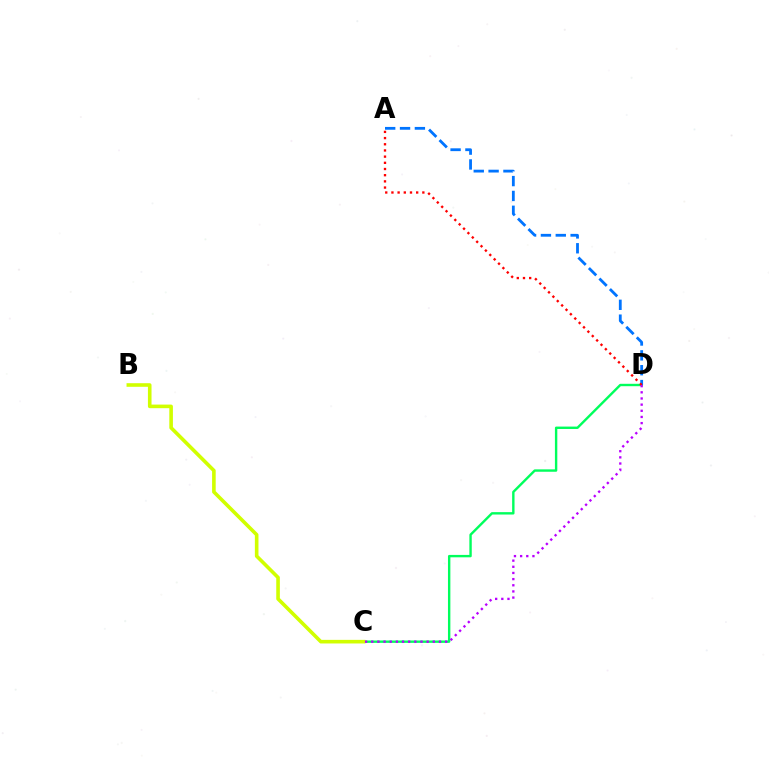{('C', 'D'): [{'color': '#00ff5c', 'line_style': 'solid', 'thickness': 1.72}, {'color': '#b900ff', 'line_style': 'dotted', 'thickness': 1.67}], ('A', 'D'): [{'color': '#0074ff', 'line_style': 'dashed', 'thickness': 2.02}, {'color': '#ff0000', 'line_style': 'dotted', 'thickness': 1.68}], ('B', 'C'): [{'color': '#d1ff00', 'line_style': 'solid', 'thickness': 2.59}]}